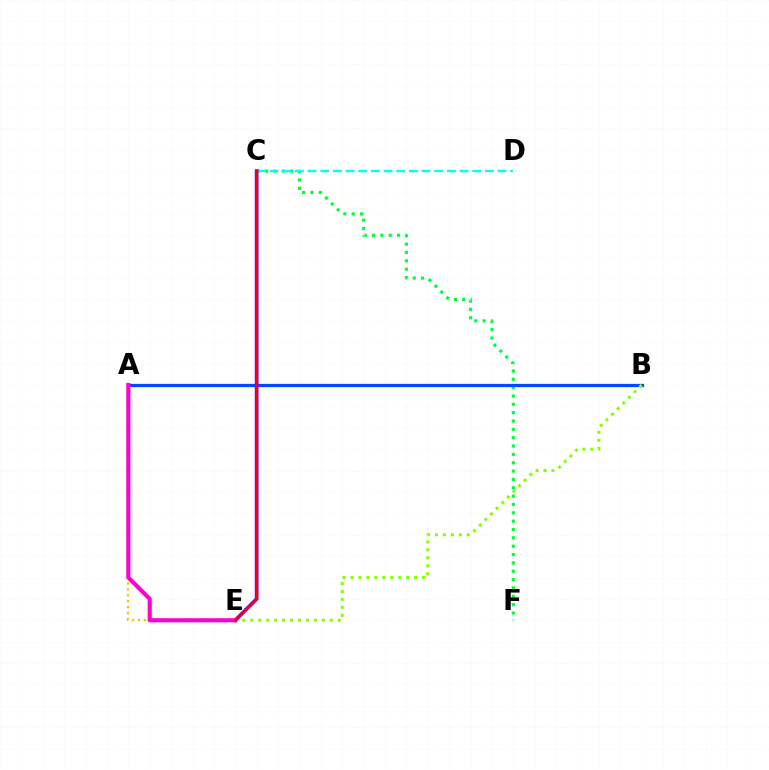{('C', 'F'): [{'color': '#00ff39', 'line_style': 'dotted', 'thickness': 2.27}], ('C', 'D'): [{'color': '#00fff6', 'line_style': 'dashed', 'thickness': 1.72}], ('A', 'B'): [{'color': '#004bff', 'line_style': 'solid', 'thickness': 2.35}], ('A', 'E'): [{'color': '#ffbd00', 'line_style': 'dotted', 'thickness': 1.61}, {'color': '#ff00cf', 'line_style': 'solid', 'thickness': 2.97}], ('B', 'E'): [{'color': '#84ff00', 'line_style': 'dotted', 'thickness': 2.16}], ('C', 'E'): [{'color': '#7200ff', 'line_style': 'solid', 'thickness': 2.68}, {'color': '#ff0000', 'line_style': 'solid', 'thickness': 1.58}]}